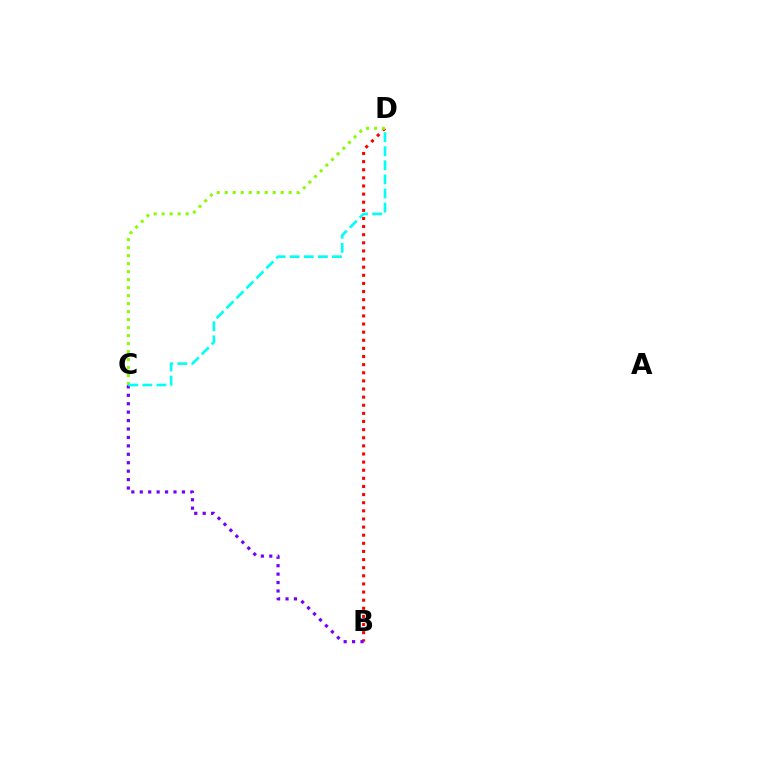{('B', 'D'): [{'color': '#ff0000', 'line_style': 'dotted', 'thickness': 2.21}], ('B', 'C'): [{'color': '#7200ff', 'line_style': 'dotted', 'thickness': 2.29}], ('C', 'D'): [{'color': '#84ff00', 'line_style': 'dotted', 'thickness': 2.17}, {'color': '#00fff6', 'line_style': 'dashed', 'thickness': 1.91}]}